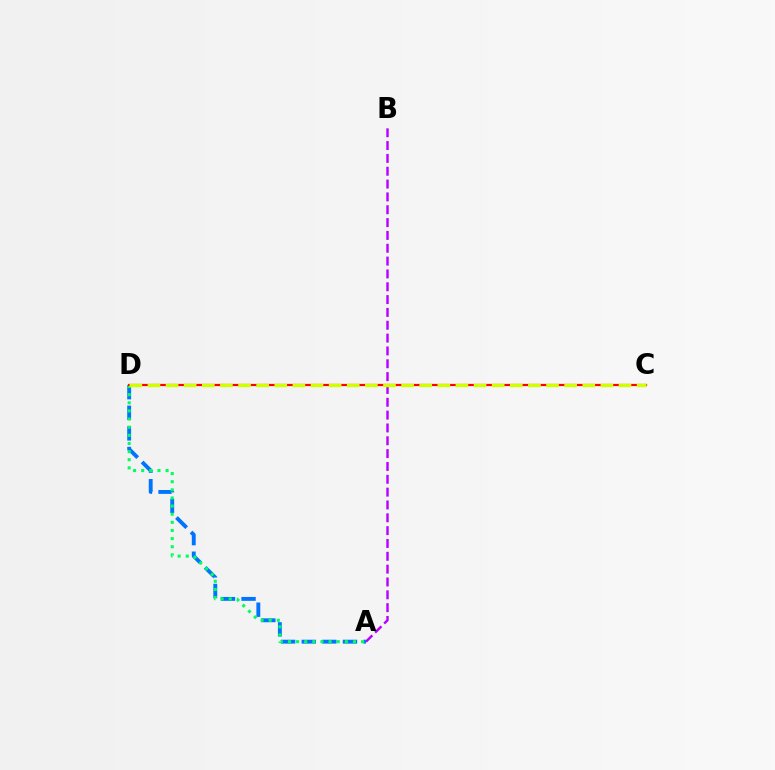{('A', 'B'): [{'color': '#b900ff', 'line_style': 'dashed', 'thickness': 1.74}], ('A', 'D'): [{'color': '#0074ff', 'line_style': 'dashed', 'thickness': 2.8}, {'color': '#00ff5c', 'line_style': 'dotted', 'thickness': 2.21}], ('C', 'D'): [{'color': '#ff0000', 'line_style': 'solid', 'thickness': 1.59}, {'color': '#d1ff00', 'line_style': 'dashed', 'thickness': 2.46}]}